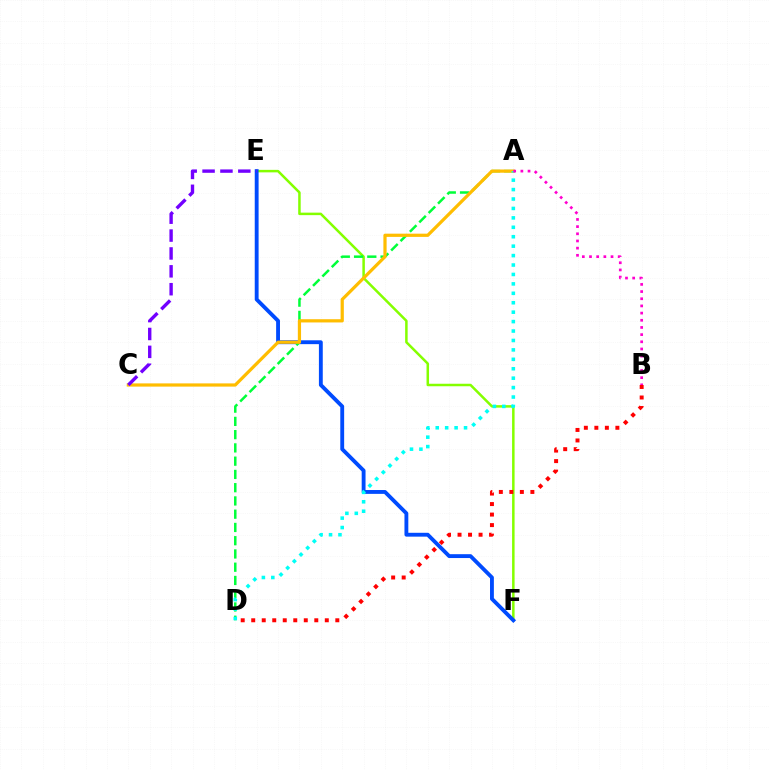{('E', 'F'): [{'color': '#84ff00', 'line_style': 'solid', 'thickness': 1.8}, {'color': '#004bff', 'line_style': 'solid', 'thickness': 2.78}], ('A', 'D'): [{'color': '#00ff39', 'line_style': 'dashed', 'thickness': 1.8}, {'color': '#00fff6', 'line_style': 'dotted', 'thickness': 2.56}], ('A', 'C'): [{'color': '#ffbd00', 'line_style': 'solid', 'thickness': 2.32}], ('B', 'D'): [{'color': '#ff0000', 'line_style': 'dotted', 'thickness': 2.86}], ('C', 'E'): [{'color': '#7200ff', 'line_style': 'dashed', 'thickness': 2.43}], ('A', 'B'): [{'color': '#ff00cf', 'line_style': 'dotted', 'thickness': 1.95}]}